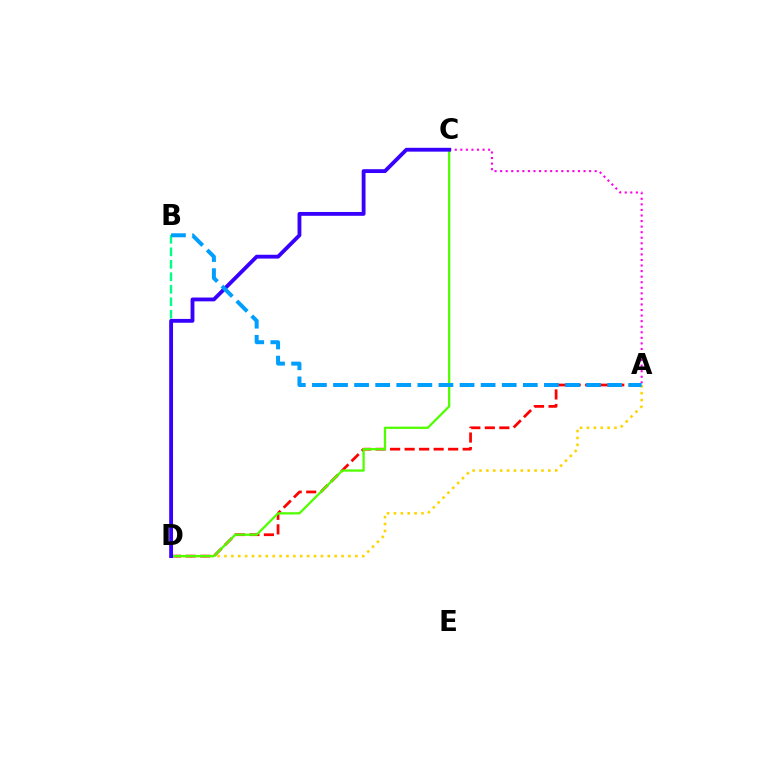{('A', 'D'): [{'color': '#ffd500', 'line_style': 'dotted', 'thickness': 1.87}, {'color': '#ff0000', 'line_style': 'dashed', 'thickness': 1.97}], ('B', 'D'): [{'color': '#00ff86', 'line_style': 'dashed', 'thickness': 1.69}], ('A', 'C'): [{'color': '#ff00ed', 'line_style': 'dotted', 'thickness': 1.51}], ('C', 'D'): [{'color': '#4fff00', 'line_style': 'solid', 'thickness': 1.63}, {'color': '#3700ff', 'line_style': 'solid', 'thickness': 2.76}], ('A', 'B'): [{'color': '#009eff', 'line_style': 'dashed', 'thickness': 2.86}]}